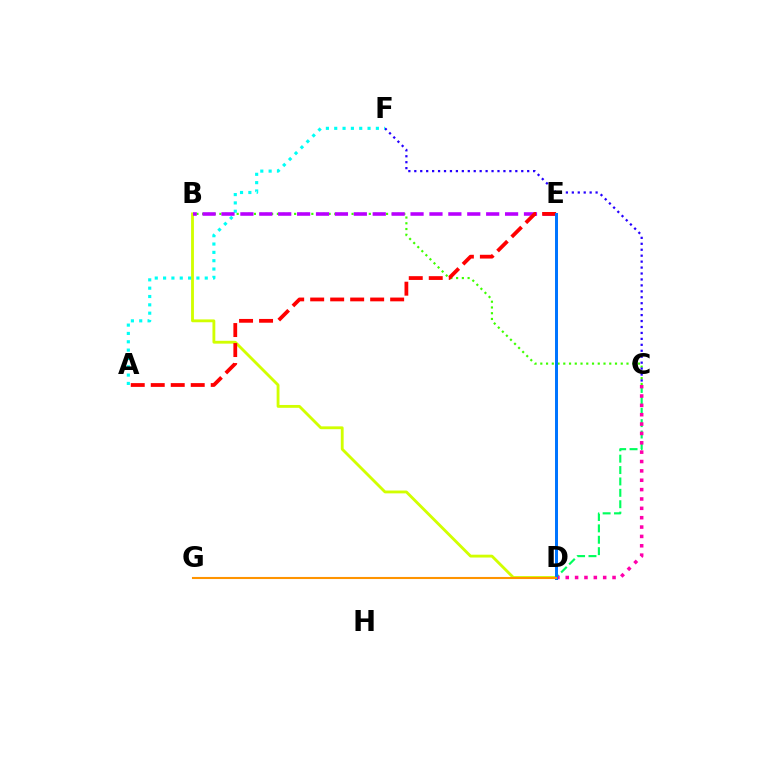{('B', 'C'): [{'color': '#3dff00', 'line_style': 'dotted', 'thickness': 1.56}], ('C', 'F'): [{'color': '#2500ff', 'line_style': 'dotted', 'thickness': 1.61}], ('C', 'D'): [{'color': '#00ff5c', 'line_style': 'dashed', 'thickness': 1.55}, {'color': '#ff00ac', 'line_style': 'dotted', 'thickness': 2.54}], ('B', 'D'): [{'color': '#d1ff00', 'line_style': 'solid', 'thickness': 2.05}], ('A', 'F'): [{'color': '#00fff6', 'line_style': 'dotted', 'thickness': 2.26}], ('B', 'E'): [{'color': '#b900ff', 'line_style': 'dashed', 'thickness': 2.57}], ('A', 'E'): [{'color': '#ff0000', 'line_style': 'dashed', 'thickness': 2.72}], ('D', 'E'): [{'color': '#0074ff', 'line_style': 'solid', 'thickness': 2.15}], ('D', 'G'): [{'color': '#ff9400', 'line_style': 'solid', 'thickness': 1.5}]}